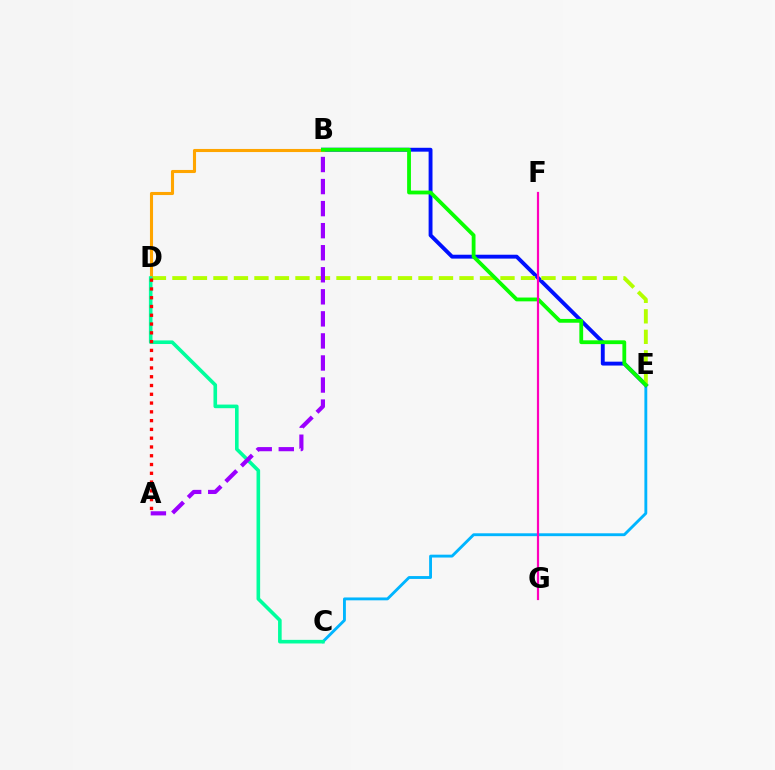{('C', 'E'): [{'color': '#00b5ff', 'line_style': 'solid', 'thickness': 2.06}], ('B', 'E'): [{'color': '#0010ff', 'line_style': 'solid', 'thickness': 2.8}, {'color': '#08ff00', 'line_style': 'solid', 'thickness': 2.74}], ('D', 'E'): [{'color': '#b3ff00', 'line_style': 'dashed', 'thickness': 2.79}], ('B', 'D'): [{'color': '#ffa500', 'line_style': 'solid', 'thickness': 2.23}], ('C', 'D'): [{'color': '#00ff9d', 'line_style': 'solid', 'thickness': 2.6}], ('A', 'D'): [{'color': '#ff0000', 'line_style': 'dotted', 'thickness': 2.39}], ('A', 'B'): [{'color': '#9b00ff', 'line_style': 'dashed', 'thickness': 3.0}], ('F', 'G'): [{'color': '#ff00bd', 'line_style': 'solid', 'thickness': 1.58}]}